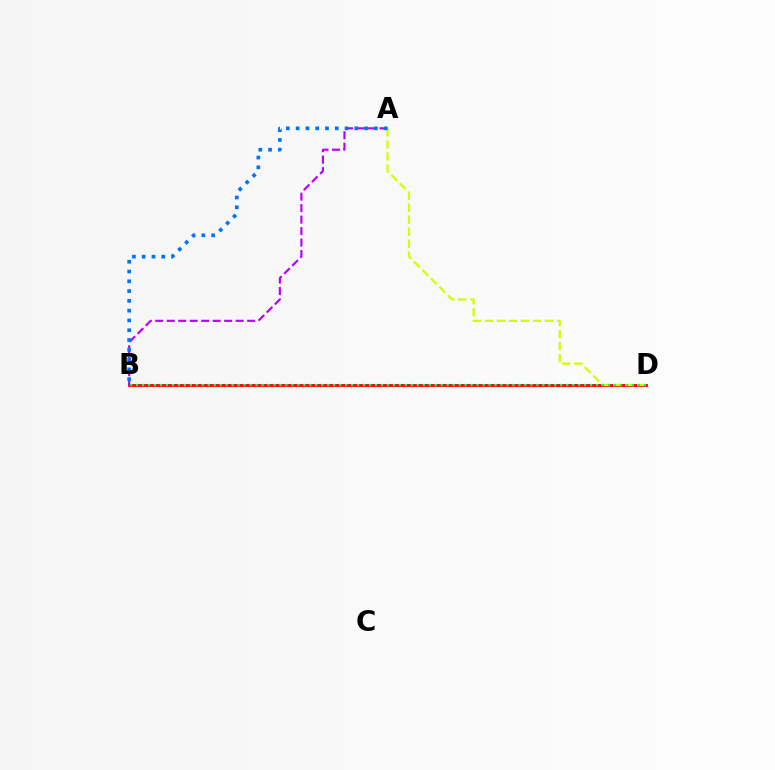{('B', 'D'): [{'color': '#ff0000', 'line_style': 'solid', 'thickness': 2.04}, {'color': '#00ff5c', 'line_style': 'dotted', 'thickness': 1.62}], ('A', 'D'): [{'color': '#d1ff00', 'line_style': 'dashed', 'thickness': 1.63}], ('A', 'B'): [{'color': '#b900ff', 'line_style': 'dashed', 'thickness': 1.56}, {'color': '#0074ff', 'line_style': 'dotted', 'thickness': 2.66}]}